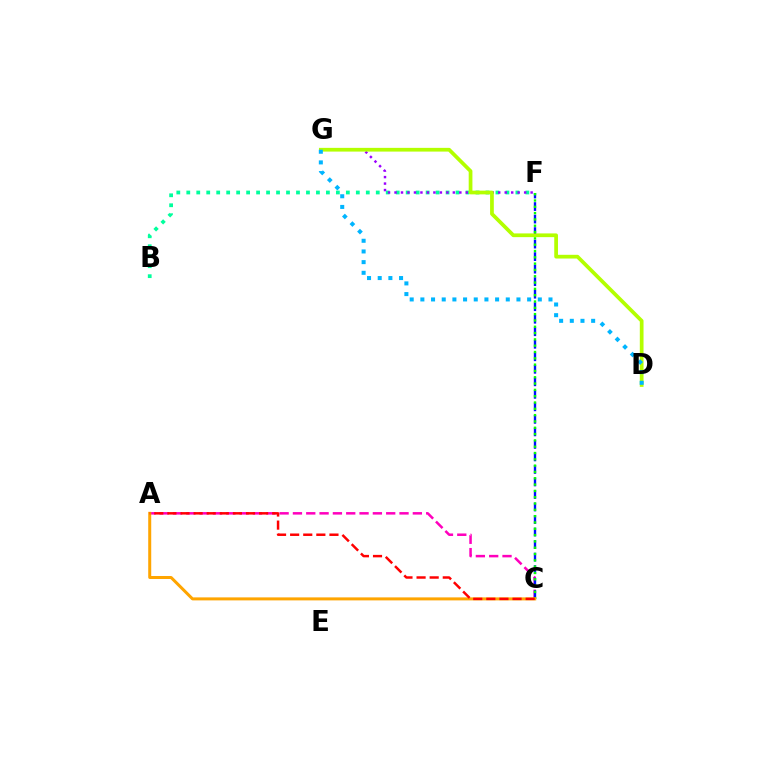{('A', 'C'): [{'color': '#ff00bd', 'line_style': 'dashed', 'thickness': 1.81}, {'color': '#ffa500', 'line_style': 'solid', 'thickness': 2.16}, {'color': '#ff0000', 'line_style': 'dashed', 'thickness': 1.78}], ('C', 'F'): [{'color': '#0010ff', 'line_style': 'dashed', 'thickness': 1.7}, {'color': '#08ff00', 'line_style': 'dotted', 'thickness': 1.72}], ('B', 'F'): [{'color': '#00ff9d', 'line_style': 'dotted', 'thickness': 2.71}], ('F', 'G'): [{'color': '#9b00ff', 'line_style': 'dotted', 'thickness': 1.76}], ('D', 'G'): [{'color': '#b3ff00', 'line_style': 'solid', 'thickness': 2.68}, {'color': '#00b5ff', 'line_style': 'dotted', 'thickness': 2.9}]}